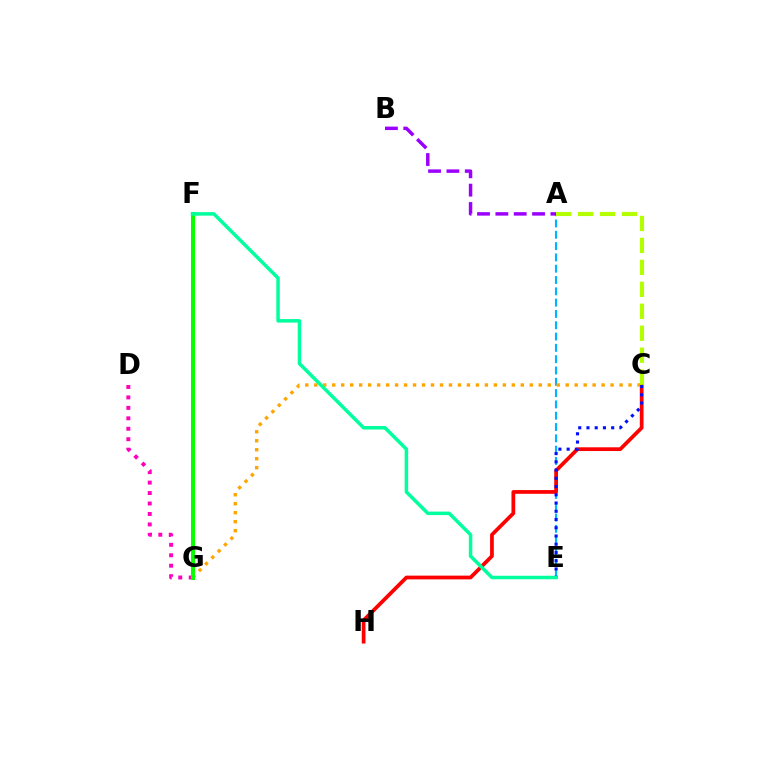{('D', 'G'): [{'color': '#ff00bd', 'line_style': 'dotted', 'thickness': 2.84}], ('A', 'E'): [{'color': '#00b5ff', 'line_style': 'dashed', 'thickness': 1.54}], ('C', 'H'): [{'color': '#ff0000', 'line_style': 'solid', 'thickness': 2.69}], ('C', 'G'): [{'color': '#ffa500', 'line_style': 'dotted', 'thickness': 2.44}], ('C', 'E'): [{'color': '#0010ff', 'line_style': 'dotted', 'thickness': 2.24}], ('A', 'B'): [{'color': '#9b00ff', 'line_style': 'dashed', 'thickness': 2.49}], ('F', 'G'): [{'color': '#08ff00', 'line_style': 'solid', 'thickness': 2.91}], ('A', 'C'): [{'color': '#b3ff00', 'line_style': 'dashed', 'thickness': 2.98}], ('E', 'F'): [{'color': '#00ff9d', 'line_style': 'solid', 'thickness': 2.51}]}